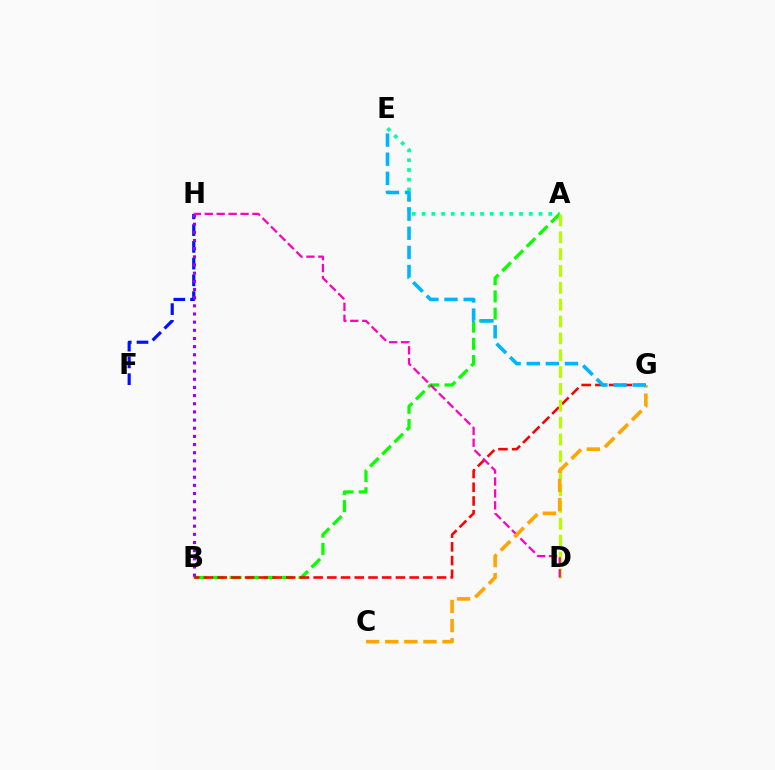{('A', 'E'): [{'color': '#00ff9d', 'line_style': 'dotted', 'thickness': 2.65}], ('A', 'B'): [{'color': '#08ff00', 'line_style': 'dashed', 'thickness': 2.34}], ('B', 'G'): [{'color': '#ff0000', 'line_style': 'dashed', 'thickness': 1.86}], ('A', 'D'): [{'color': '#b3ff00', 'line_style': 'dashed', 'thickness': 2.29}], ('F', 'H'): [{'color': '#0010ff', 'line_style': 'dashed', 'thickness': 2.28}], ('D', 'H'): [{'color': '#ff00bd', 'line_style': 'dashed', 'thickness': 1.62}], ('C', 'G'): [{'color': '#ffa500', 'line_style': 'dashed', 'thickness': 2.59}], ('B', 'H'): [{'color': '#9b00ff', 'line_style': 'dotted', 'thickness': 2.22}], ('E', 'G'): [{'color': '#00b5ff', 'line_style': 'dashed', 'thickness': 2.6}]}